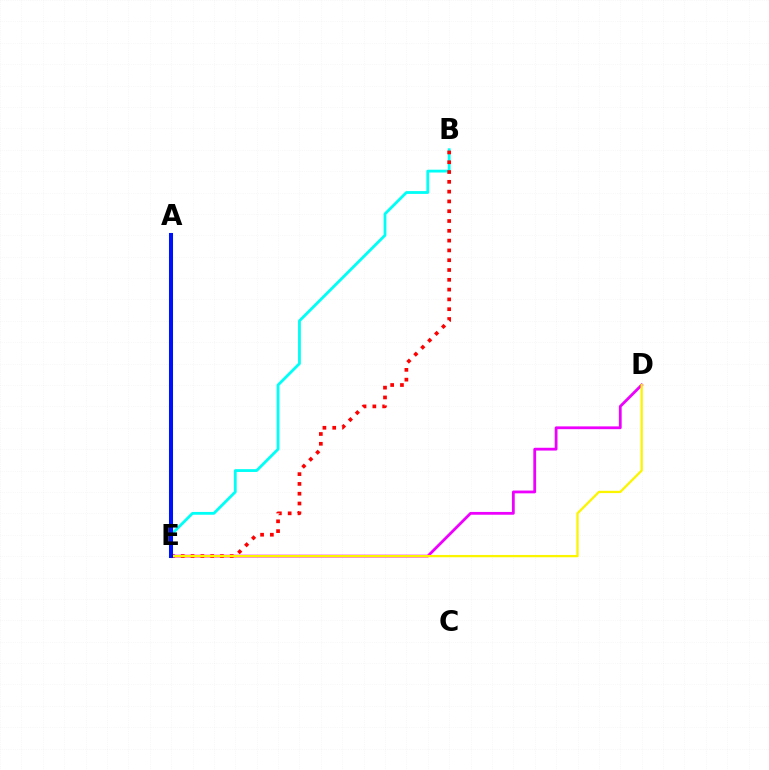{('B', 'E'): [{'color': '#00fff6', 'line_style': 'solid', 'thickness': 2.02}, {'color': '#ff0000', 'line_style': 'dotted', 'thickness': 2.66}], ('D', 'E'): [{'color': '#ee00ff', 'line_style': 'solid', 'thickness': 2.01}, {'color': '#fcf500', 'line_style': 'solid', 'thickness': 1.66}], ('A', 'E'): [{'color': '#08ff00', 'line_style': 'solid', 'thickness': 2.93}, {'color': '#0010ff', 'line_style': 'solid', 'thickness': 2.89}]}